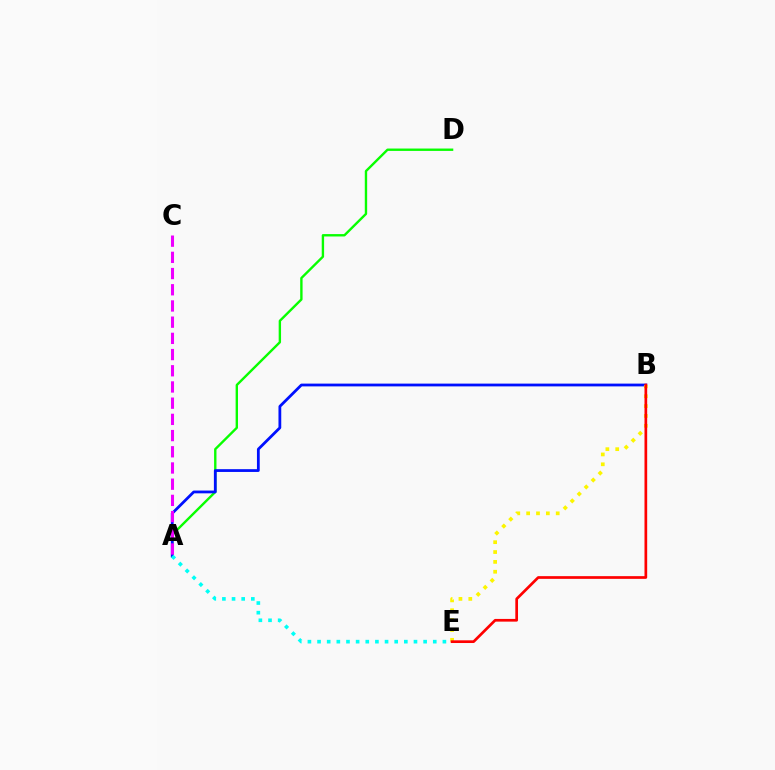{('A', 'D'): [{'color': '#08ff00', 'line_style': 'solid', 'thickness': 1.71}], ('A', 'B'): [{'color': '#0010ff', 'line_style': 'solid', 'thickness': 2.0}], ('A', 'C'): [{'color': '#ee00ff', 'line_style': 'dashed', 'thickness': 2.2}], ('A', 'E'): [{'color': '#00fff6', 'line_style': 'dotted', 'thickness': 2.62}], ('B', 'E'): [{'color': '#fcf500', 'line_style': 'dotted', 'thickness': 2.68}, {'color': '#ff0000', 'line_style': 'solid', 'thickness': 1.94}]}